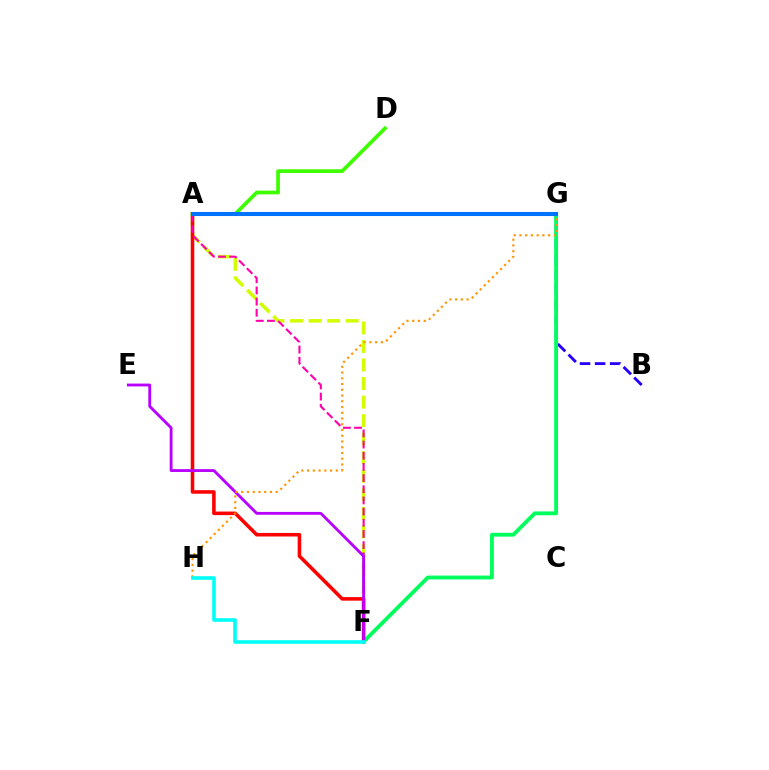{('B', 'G'): [{'color': '#2500ff', 'line_style': 'dashed', 'thickness': 2.05}], ('F', 'G'): [{'color': '#00ff5c', 'line_style': 'solid', 'thickness': 2.76}], ('A', 'F'): [{'color': '#d1ff00', 'line_style': 'dashed', 'thickness': 2.52}, {'color': '#ff0000', 'line_style': 'solid', 'thickness': 2.56}, {'color': '#ff00ac', 'line_style': 'dashed', 'thickness': 1.52}], ('E', 'F'): [{'color': '#b900ff', 'line_style': 'solid', 'thickness': 2.04}], ('A', 'D'): [{'color': '#3dff00', 'line_style': 'solid', 'thickness': 2.68}], ('G', 'H'): [{'color': '#ff9400', 'line_style': 'dotted', 'thickness': 1.56}], ('A', 'G'): [{'color': '#0074ff', 'line_style': 'solid', 'thickness': 2.92}], ('F', 'H'): [{'color': '#00fff6', 'line_style': 'solid', 'thickness': 2.62}]}